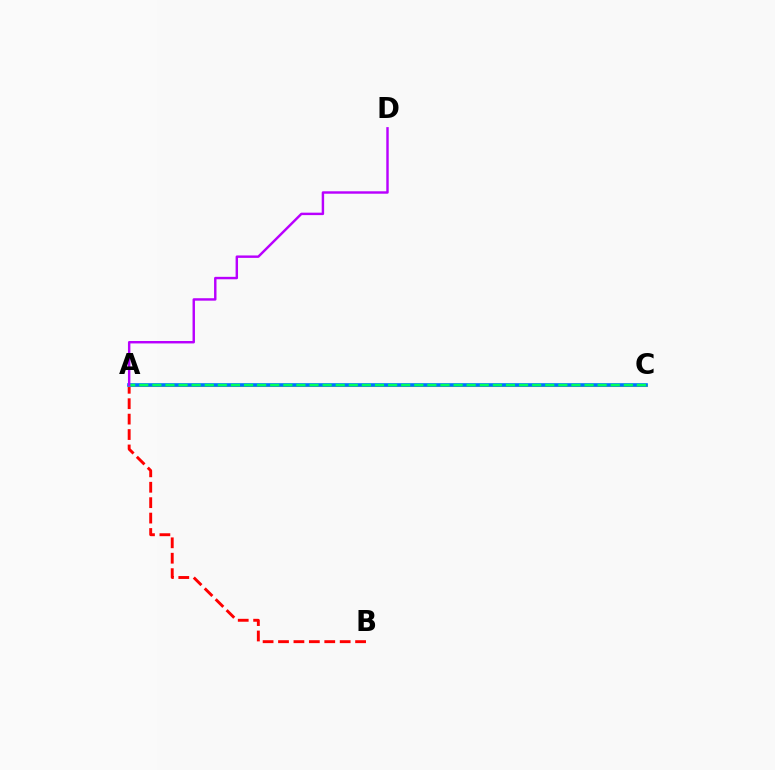{('A', 'B'): [{'color': '#ff0000', 'line_style': 'dashed', 'thickness': 2.09}], ('A', 'C'): [{'color': '#d1ff00', 'line_style': 'solid', 'thickness': 2.22}, {'color': '#0074ff', 'line_style': 'solid', 'thickness': 2.61}, {'color': '#00ff5c', 'line_style': 'dashed', 'thickness': 1.78}], ('A', 'D'): [{'color': '#b900ff', 'line_style': 'solid', 'thickness': 1.75}]}